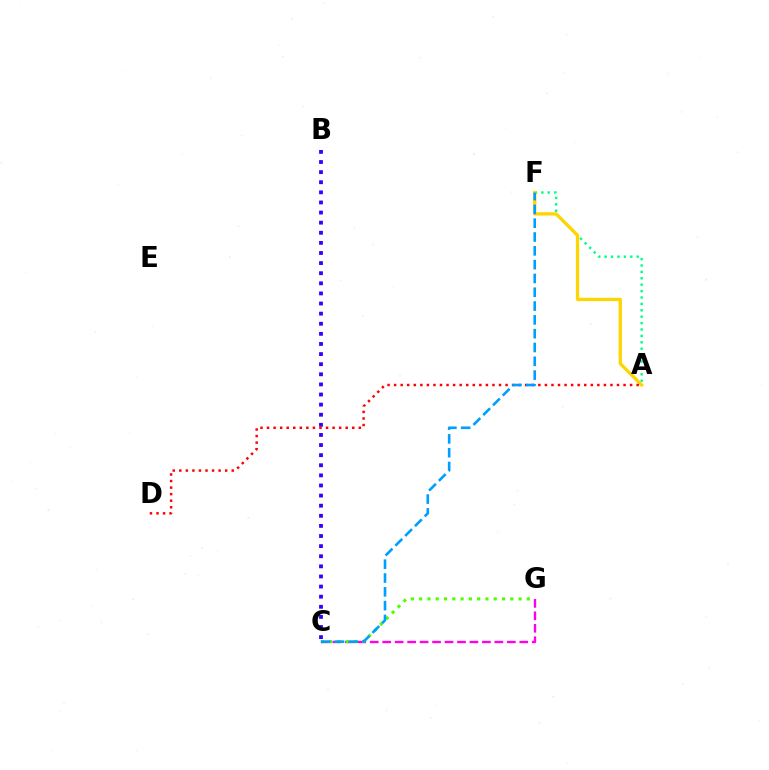{('A', 'F'): [{'color': '#00ff86', 'line_style': 'dotted', 'thickness': 1.74}, {'color': '#ffd500', 'line_style': 'solid', 'thickness': 2.37}], ('C', 'G'): [{'color': '#ff00ed', 'line_style': 'dashed', 'thickness': 1.69}, {'color': '#4fff00', 'line_style': 'dotted', 'thickness': 2.25}], ('B', 'C'): [{'color': '#3700ff', 'line_style': 'dotted', 'thickness': 2.75}], ('A', 'D'): [{'color': '#ff0000', 'line_style': 'dotted', 'thickness': 1.78}], ('C', 'F'): [{'color': '#009eff', 'line_style': 'dashed', 'thickness': 1.88}]}